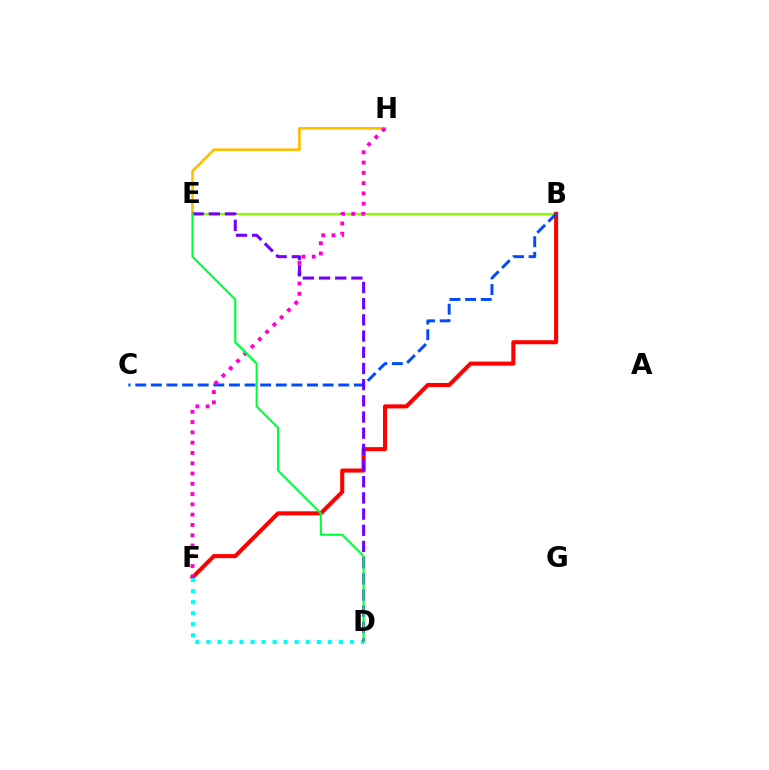{('B', 'E'): [{'color': '#84ff00', 'line_style': 'solid', 'thickness': 1.62}], ('B', 'F'): [{'color': '#ff0000', 'line_style': 'solid', 'thickness': 2.93}], ('D', 'F'): [{'color': '#00fff6', 'line_style': 'dotted', 'thickness': 3.0}], ('B', 'C'): [{'color': '#004bff', 'line_style': 'dashed', 'thickness': 2.12}], ('E', 'H'): [{'color': '#ffbd00', 'line_style': 'solid', 'thickness': 1.92}], ('F', 'H'): [{'color': '#ff00cf', 'line_style': 'dotted', 'thickness': 2.79}], ('D', 'E'): [{'color': '#7200ff', 'line_style': 'dashed', 'thickness': 2.2}, {'color': '#00ff39', 'line_style': 'solid', 'thickness': 1.54}]}